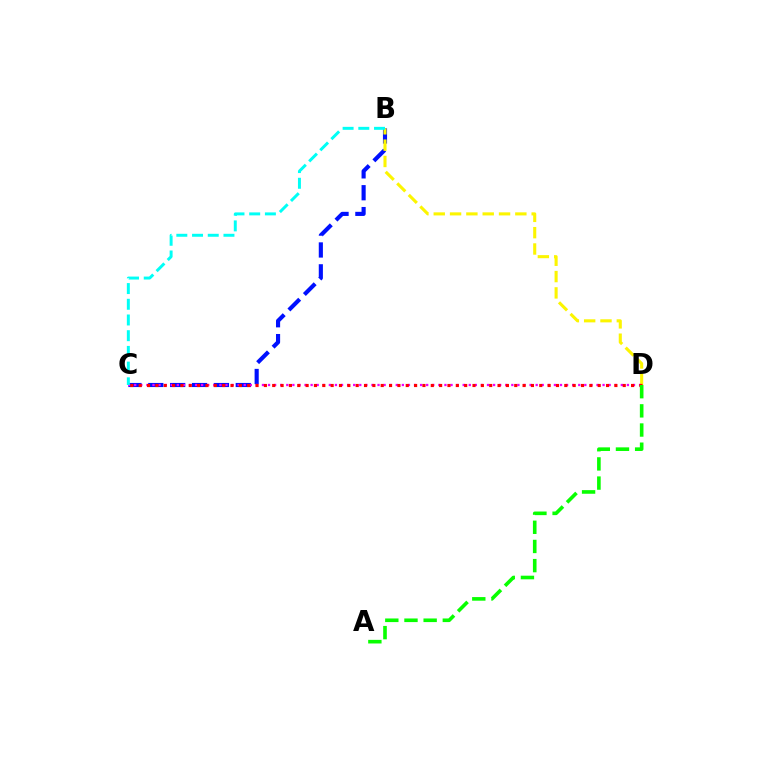{('B', 'C'): [{'color': '#0010ff', 'line_style': 'dashed', 'thickness': 2.97}, {'color': '#00fff6', 'line_style': 'dashed', 'thickness': 2.13}], ('B', 'D'): [{'color': '#fcf500', 'line_style': 'dashed', 'thickness': 2.22}], ('C', 'D'): [{'color': '#ee00ff', 'line_style': 'dotted', 'thickness': 1.65}, {'color': '#ff0000', 'line_style': 'dotted', 'thickness': 2.27}], ('A', 'D'): [{'color': '#08ff00', 'line_style': 'dashed', 'thickness': 2.6}]}